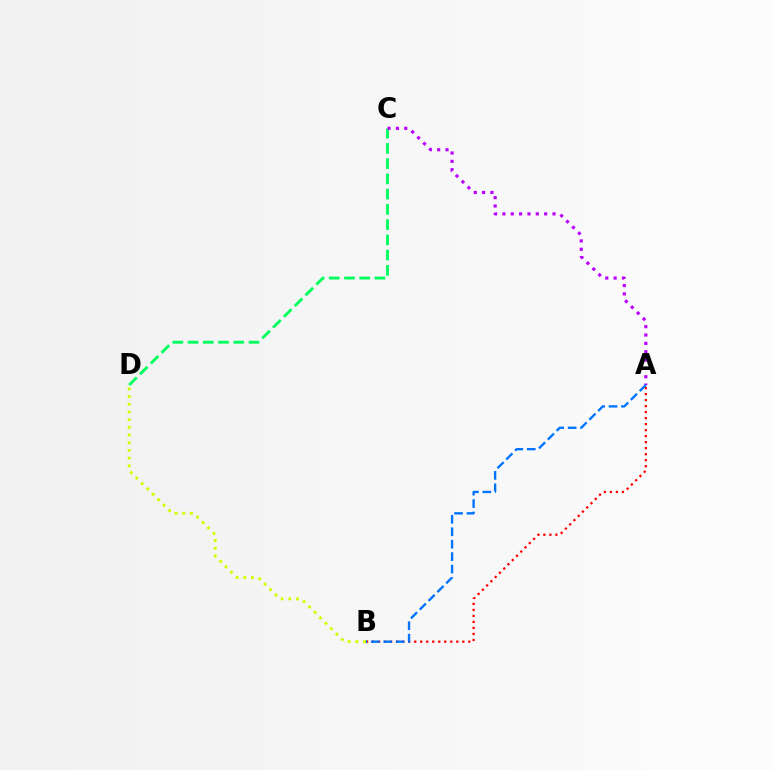{('C', 'D'): [{'color': '#00ff5c', 'line_style': 'dashed', 'thickness': 2.07}], ('B', 'D'): [{'color': '#d1ff00', 'line_style': 'dotted', 'thickness': 2.09}], ('A', 'B'): [{'color': '#ff0000', 'line_style': 'dotted', 'thickness': 1.63}, {'color': '#0074ff', 'line_style': 'dashed', 'thickness': 1.69}], ('A', 'C'): [{'color': '#b900ff', 'line_style': 'dotted', 'thickness': 2.27}]}